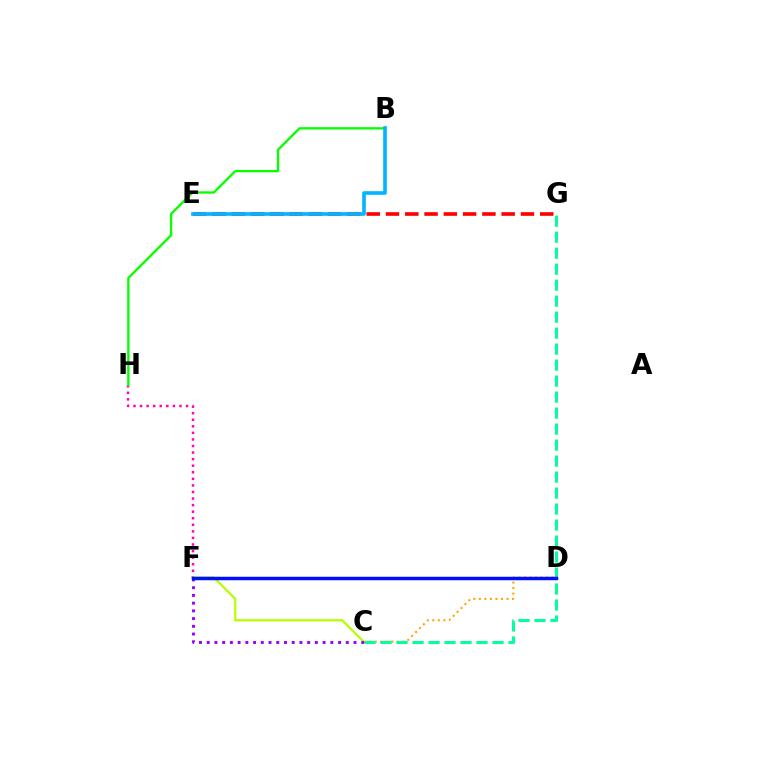{('F', 'H'): [{'color': '#ff00bd', 'line_style': 'dotted', 'thickness': 1.78}], ('B', 'H'): [{'color': '#08ff00', 'line_style': 'solid', 'thickness': 1.68}], ('C', 'D'): [{'color': '#ffa500', 'line_style': 'dotted', 'thickness': 1.5}], ('C', 'G'): [{'color': '#00ff9d', 'line_style': 'dashed', 'thickness': 2.17}], ('C', 'F'): [{'color': '#b3ff00', 'line_style': 'solid', 'thickness': 1.6}, {'color': '#9b00ff', 'line_style': 'dotted', 'thickness': 2.1}], ('E', 'G'): [{'color': '#ff0000', 'line_style': 'dashed', 'thickness': 2.62}], ('D', 'F'): [{'color': '#0010ff', 'line_style': 'solid', 'thickness': 2.5}], ('B', 'E'): [{'color': '#00b5ff', 'line_style': 'solid', 'thickness': 2.61}]}